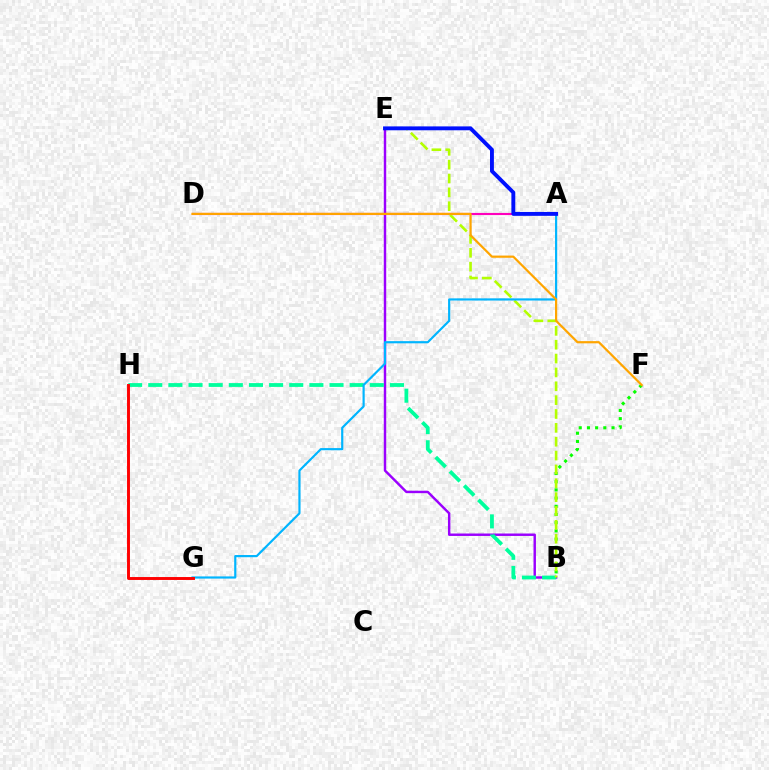{('B', 'E'): [{'color': '#9b00ff', 'line_style': 'solid', 'thickness': 1.75}, {'color': '#b3ff00', 'line_style': 'dashed', 'thickness': 1.88}], ('B', 'F'): [{'color': '#08ff00', 'line_style': 'dotted', 'thickness': 2.23}], ('A', 'D'): [{'color': '#ff00bd', 'line_style': 'solid', 'thickness': 1.53}], ('B', 'H'): [{'color': '#00ff9d', 'line_style': 'dashed', 'thickness': 2.74}], ('A', 'G'): [{'color': '#00b5ff', 'line_style': 'solid', 'thickness': 1.57}], ('D', 'F'): [{'color': '#ffa500', 'line_style': 'solid', 'thickness': 1.59}], ('G', 'H'): [{'color': '#ff0000', 'line_style': 'solid', 'thickness': 2.1}], ('A', 'E'): [{'color': '#0010ff', 'line_style': 'solid', 'thickness': 2.8}]}